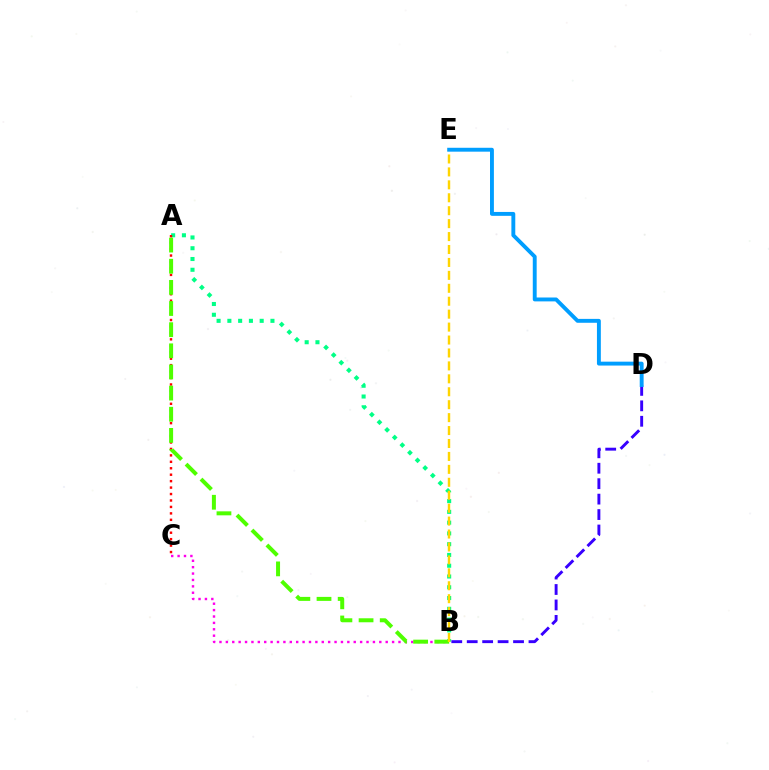{('A', 'B'): [{'color': '#00ff86', 'line_style': 'dotted', 'thickness': 2.93}, {'color': '#4fff00', 'line_style': 'dashed', 'thickness': 2.87}], ('B', 'D'): [{'color': '#3700ff', 'line_style': 'dashed', 'thickness': 2.1}], ('A', 'C'): [{'color': '#ff0000', 'line_style': 'dotted', 'thickness': 1.75}], ('B', 'C'): [{'color': '#ff00ed', 'line_style': 'dotted', 'thickness': 1.74}], ('B', 'E'): [{'color': '#ffd500', 'line_style': 'dashed', 'thickness': 1.76}], ('D', 'E'): [{'color': '#009eff', 'line_style': 'solid', 'thickness': 2.8}]}